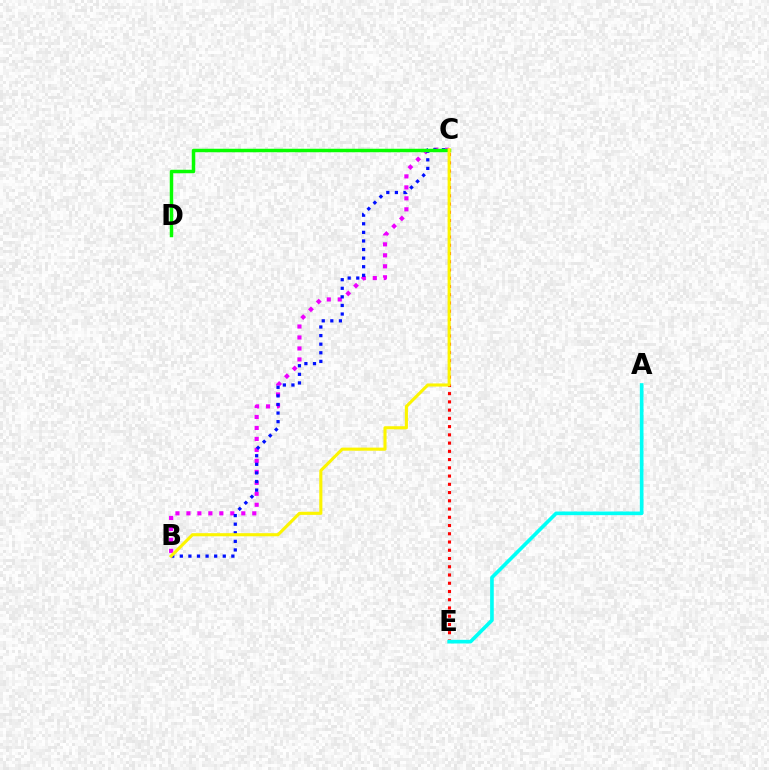{('B', 'C'): [{'color': '#ee00ff', 'line_style': 'dotted', 'thickness': 2.98}, {'color': '#0010ff', 'line_style': 'dotted', 'thickness': 2.33}, {'color': '#fcf500', 'line_style': 'solid', 'thickness': 2.23}], ('C', 'D'): [{'color': '#08ff00', 'line_style': 'solid', 'thickness': 2.51}], ('C', 'E'): [{'color': '#ff0000', 'line_style': 'dotted', 'thickness': 2.24}], ('A', 'E'): [{'color': '#00fff6', 'line_style': 'solid', 'thickness': 2.62}]}